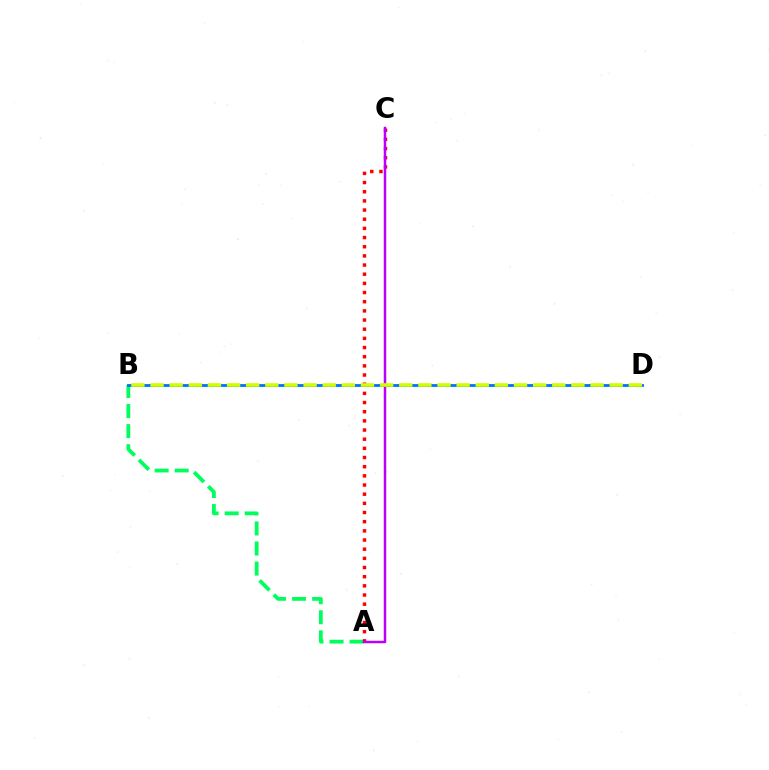{('A', 'B'): [{'color': '#00ff5c', 'line_style': 'dashed', 'thickness': 2.73}], ('A', 'C'): [{'color': '#ff0000', 'line_style': 'dotted', 'thickness': 2.49}, {'color': '#b900ff', 'line_style': 'solid', 'thickness': 1.79}], ('B', 'D'): [{'color': '#0074ff', 'line_style': 'solid', 'thickness': 2.03}, {'color': '#d1ff00', 'line_style': 'dashed', 'thickness': 2.6}]}